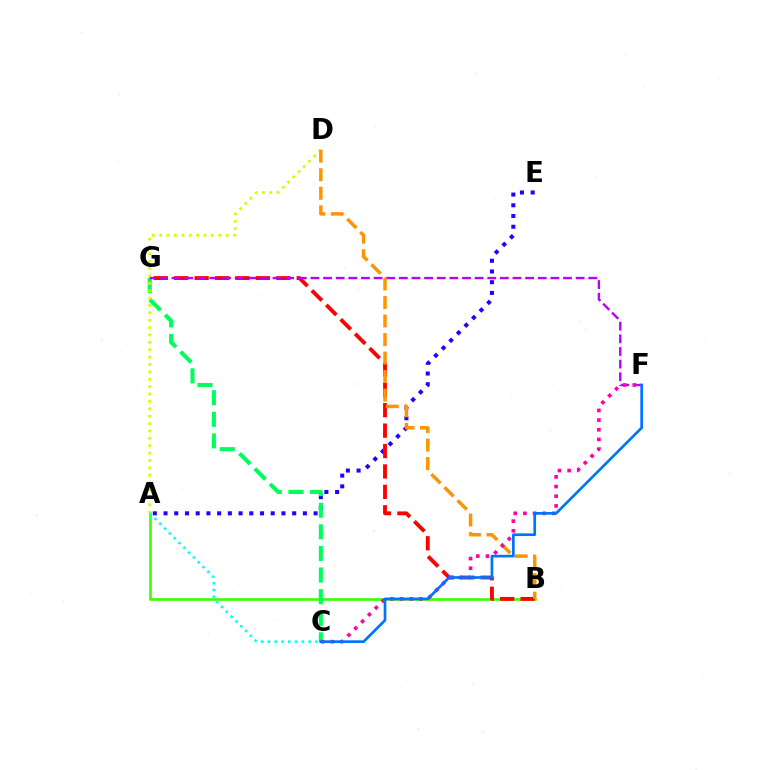{('A', 'E'): [{'color': '#2500ff', 'line_style': 'dotted', 'thickness': 2.91}], ('A', 'B'): [{'color': '#3dff00', 'line_style': 'solid', 'thickness': 1.91}], ('C', 'G'): [{'color': '#00ff5c', 'line_style': 'dashed', 'thickness': 2.93}], ('B', 'G'): [{'color': '#ff0000', 'line_style': 'dashed', 'thickness': 2.77}], ('A', 'D'): [{'color': '#d1ff00', 'line_style': 'dotted', 'thickness': 2.01}], ('F', 'G'): [{'color': '#b900ff', 'line_style': 'dashed', 'thickness': 1.72}], ('B', 'D'): [{'color': '#ff9400', 'line_style': 'dashed', 'thickness': 2.52}], ('C', 'F'): [{'color': '#ff00ac', 'line_style': 'dotted', 'thickness': 2.63}, {'color': '#0074ff', 'line_style': 'solid', 'thickness': 1.94}], ('A', 'C'): [{'color': '#00fff6', 'line_style': 'dotted', 'thickness': 1.85}]}